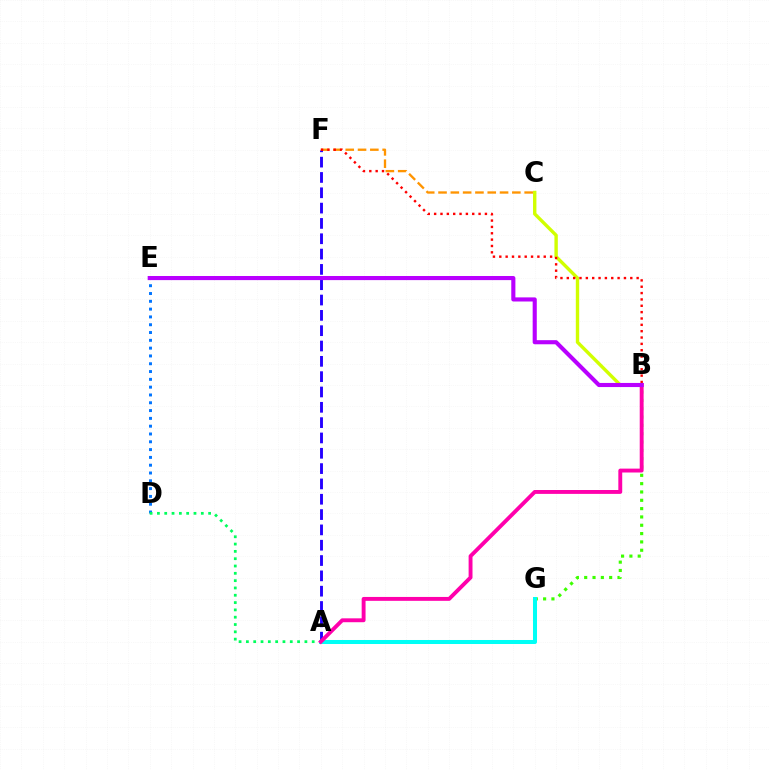{('C', 'F'): [{'color': '#ff9400', 'line_style': 'dashed', 'thickness': 1.67}], ('A', 'F'): [{'color': '#2500ff', 'line_style': 'dashed', 'thickness': 2.08}], ('B', 'G'): [{'color': '#3dff00', 'line_style': 'dotted', 'thickness': 2.26}], ('B', 'C'): [{'color': '#d1ff00', 'line_style': 'solid', 'thickness': 2.44}], ('D', 'E'): [{'color': '#0074ff', 'line_style': 'dotted', 'thickness': 2.12}], ('A', 'D'): [{'color': '#00ff5c', 'line_style': 'dotted', 'thickness': 1.99}], ('A', 'G'): [{'color': '#00fff6', 'line_style': 'solid', 'thickness': 2.89}], ('A', 'B'): [{'color': '#ff00ac', 'line_style': 'solid', 'thickness': 2.8}], ('B', 'F'): [{'color': '#ff0000', 'line_style': 'dotted', 'thickness': 1.73}], ('B', 'E'): [{'color': '#b900ff', 'line_style': 'solid', 'thickness': 2.96}]}